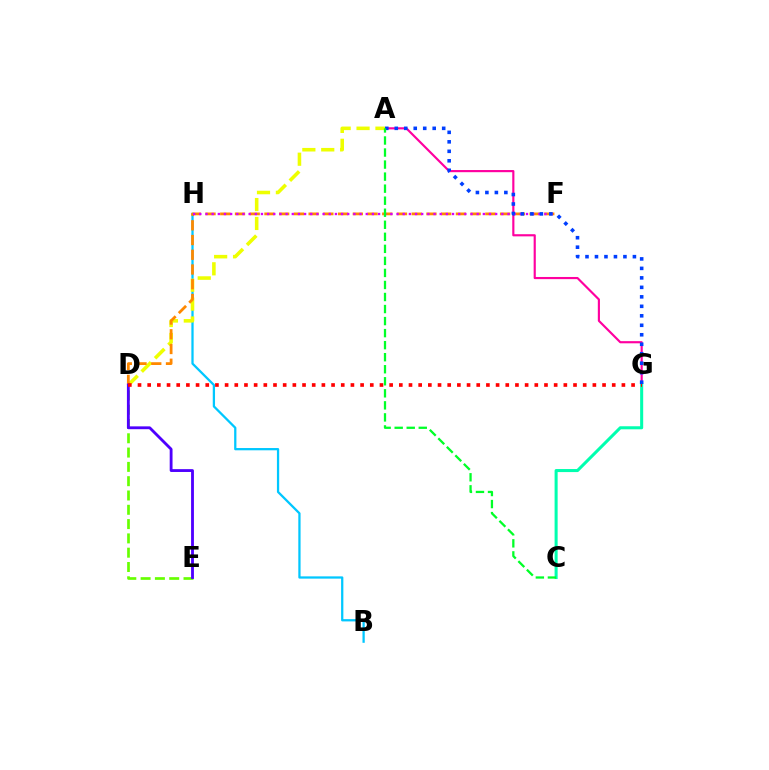{('A', 'G'): [{'color': '#ff00a0', 'line_style': 'solid', 'thickness': 1.55}, {'color': '#003fff', 'line_style': 'dotted', 'thickness': 2.58}], ('D', 'E'): [{'color': '#66ff00', 'line_style': 'dashed', 'thickness': 1.94}, {'color': '#4f00ff', 'line_style': 'solid', 'thickness': 2.04}], ('C', 'G'): [{'color': '#00ffaf', 'line_style': 'solid', 'thickness': 2.19}], ('B', 'H'): [{'color': '#00c7ff', 'line_style': 'solid', 'thickness': 1.63}], ('A', 'D'): [{'color': '#eeff00', 'line_style': 'dashed', 'thickness': 2.57}], ('D', 'F'): [{'color': '#ff8800', 'line_style': 'dashed', 'thickness': 2.0}], ('D', 'G'): [{'color': '#ff0000', 'line_style': 'dotted', 'thickness': 2.63}], ('F', 'H'): [{'color': '#d600ff', 'line_style': 'dotted', 'thickness': 1.67}], ('A', 'C'): [{'color': '#00ff27', 'line_style': 'dashed', 'thickness': 1.64}]}